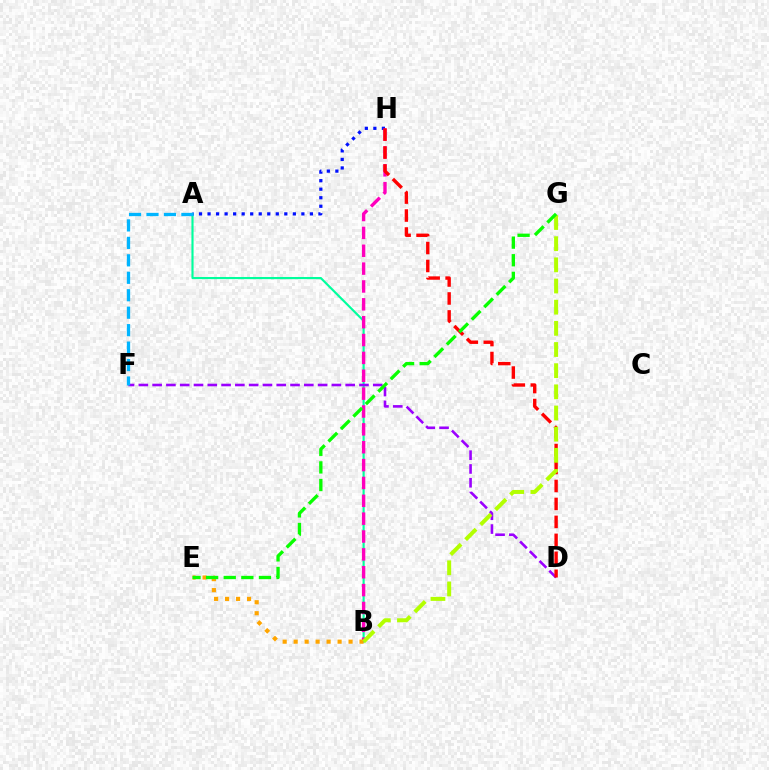{('A', 'B'): [{'color': '#00ff9d', 'line_style': 'solid', 'thickness': 1.54}], ('A', 'H'): [{'color': '#0010ff', 'line_style': 'dotted', 'thickness': 2.32}], ('D', 'F'): [{'color': '#9b00ff', 'line_style': 'dashed', 'thickness': 1.87}], ('A', 'F'): [{'color': '#00b5ff', 'line_style': 'dashed', 'thickness': 2.37}], ('B', 'H'): [{'color': '#ff00bd', 'line_style': 'dashed', 'thickness': 2.43}], ('B', 'E'): [{'color': '#ffa500', 'line_style': 'dotted', 'thickness': 2.98}], ('D', 'H'): [{'color': '#ff0000', 'line_style': 'dashed', 'thickness': 2.44}], ('B', 'G'): [{'color': '#b3ff00', 'line_style': 'dashed', 'thickness': 2.88}], ('E', 'G'): [{'color': '#08ff00', 'line_style': 'dashed', 'thickness': 2.39}]}